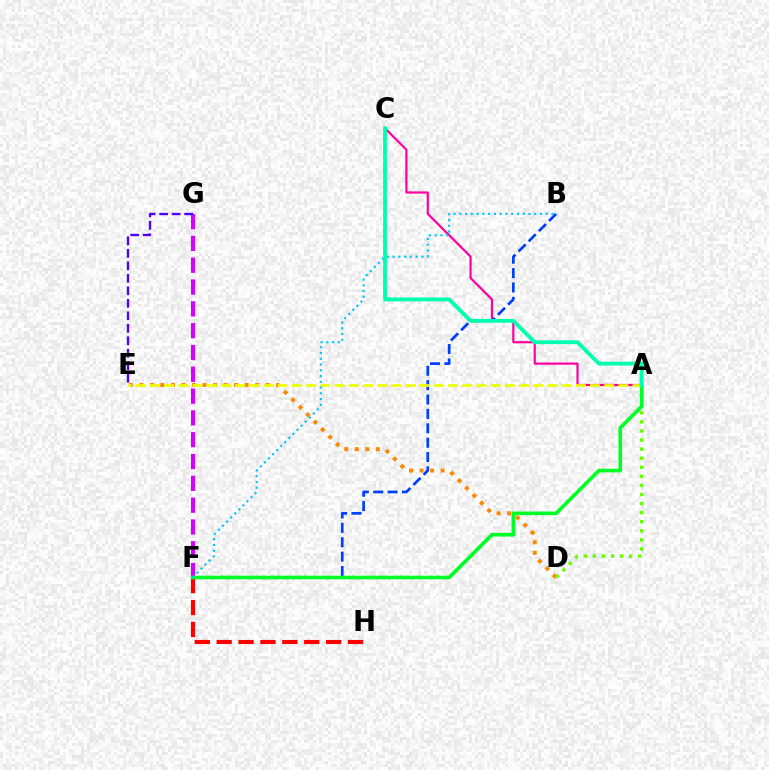{('A', 'C'): [{'color': '#ff00a0', 'line_style': 'solid', 'thickness': 1.58}, {'color': '#00ffaf', 'line_style': 'solid', 'thickness': 2.76}], ('D', 'E'): [{'color': '#ff8800', 'line_style': 'dotted', 'thickness': 2.86}], ('A', 'D'): [{'color': '#66ff00', 'line_style': 'dotted', 'thickness': 2.47}], ('B', 'F'): [{'color': '#003fff', 'line_style': 'dashed', 'thickness': 1.95}, {'color': '#00c7ff', 'line_style': 'dotted', 'thickness': 1.57}], ('A', 'E'): [{'color': '#eeff00', 'line_style': 'dashed', 'thickness': 1.93}], ('F', 'H'): [{'color': '#ff0000', 'line_style': 'dashed', 'thickness': 2.97}], ('F', 'G'): [{'color': '#d600ff', 'line_style': 'dashed', 'thickness': 2.96}], ('A', 'F'): [{'color': '#00ff27', 'line_style': 'solid', 'thickness': 2.62}], ('E', 'G'): [{'color': '#4f00ff', 'line_style': 'dashed', 'thickness': 1.7}]}